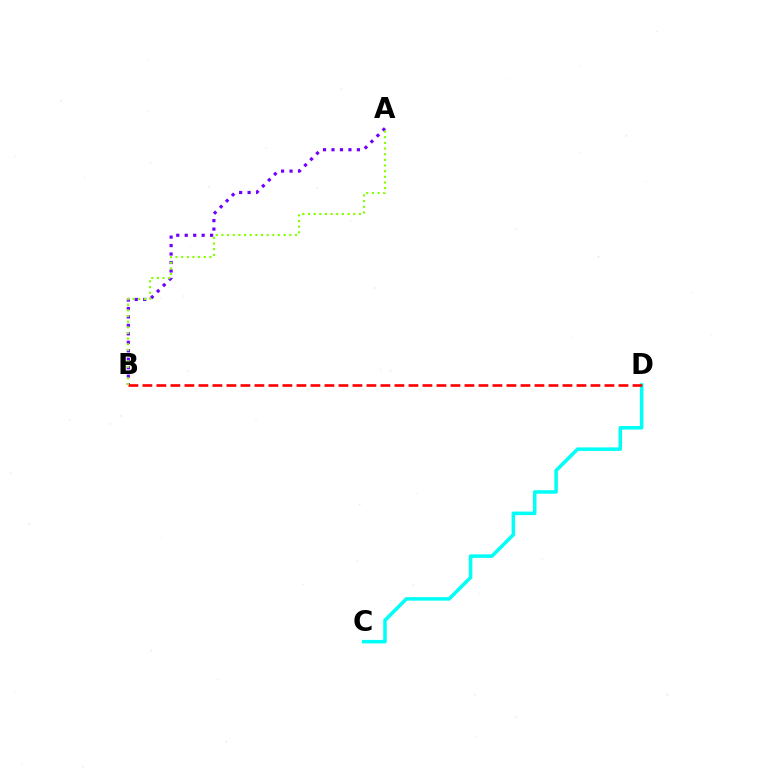{('A', 'B'): [{'color': '#7200ff', 'line_style': 'dotted', 'thickness': 2.3}, {'color': '#84ff00', 'line_style': 'dotted', 'thickness': 1.54}], ('C', 'D'): [{'color': '#00fff6', 'line_style': 'solid', 'thickness': 2.54}], ('B', 'D'): [{'color': '#ff0000', 'line_style': 'dashed', 'thickness': 1.9}]}